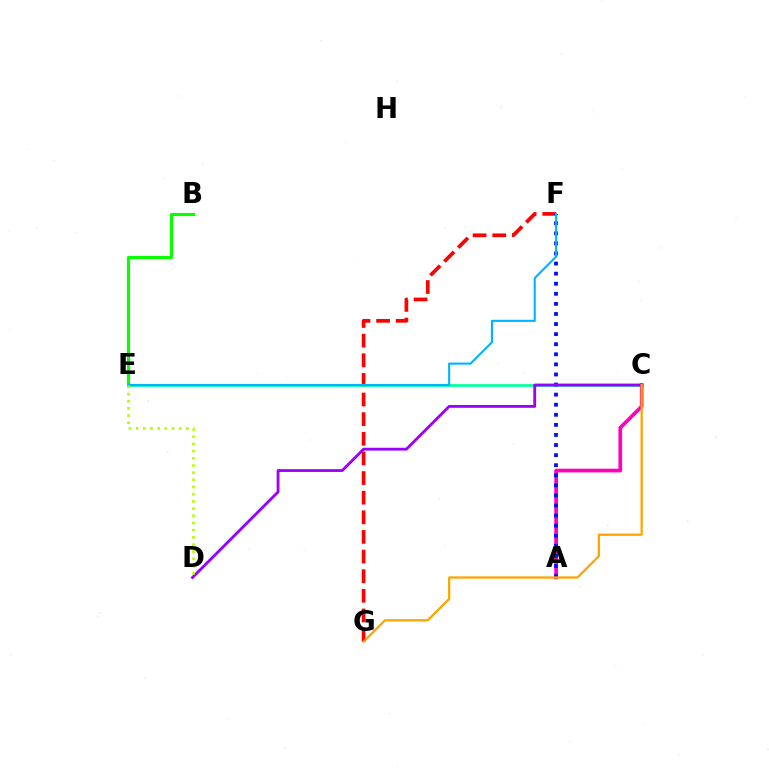{('F', 'G'): [{'color': '#ff0000', 'line_style': 'dashed', 'thickness': 2.67}], ('C', 'E'): [{'color': '#00ff9d', 'line_style': 'solid', 'thickness': 1.94}], ('B', 'E'): [{'color': '#08ff00', 'line_style': 'solid', 'thickness': 2.26}], ('A', 'C'): [{'color': '#ff00bd', 'line_style': 'solid', 'thickness': 2.66}], ('A', 'F'): [{'color': '#0010ff', 'line_style': 'dotted', 'thickness': 2.74}], ('E', 'F'): [{'color': '#00b5ff', 'line_style': 'solid', 'thickness': 1.52}], ('C', 'D'): [{'color': '#9b00ff', 'line_style': 'solid', 'thickness': 2.03}], ('D', 'E'): [{'color': '#b3ff00', 'line_style': 'dotted', 'thickness': 1.95}], ('C', 'G'): [{'color': '#ffa500', 'line_style': 'solid', 'thickness': 1.65}]}